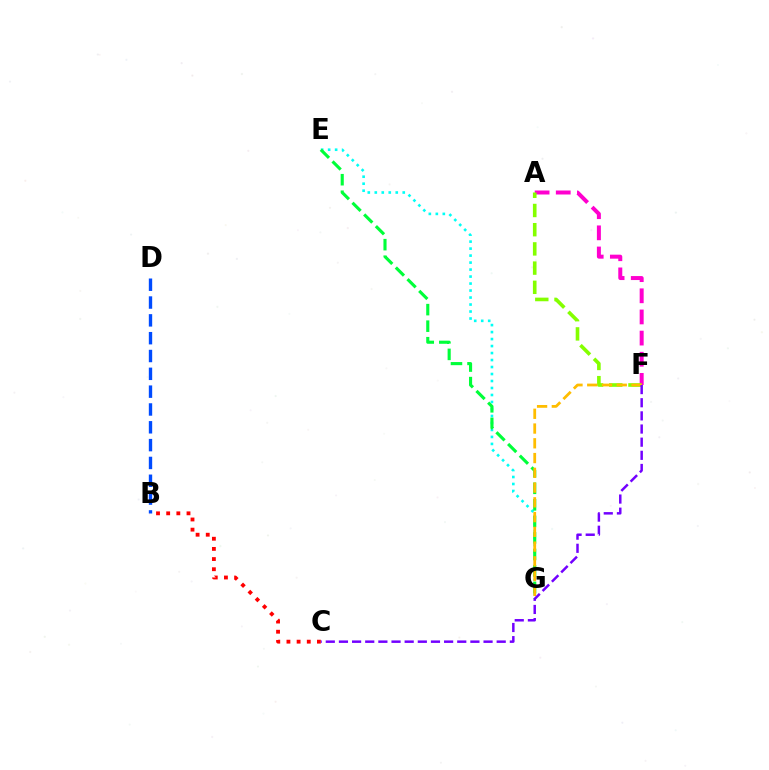{('B', 'C'): [{'color': '#ff0000', 'line_style': 'dotted', 'thickness': 2.76}], ('B', 'D'): [{'color': '#004bff', 'line_style': 'dashed', 'thickness': 2.42}], ('E', 'G'): [{'color': '#00fff6', 'line_style': 'dotted', 'thickness': 1.9}, {'color': '#00ff39', 'line_style': 'dashed', 'thickness': 2.25}], ('A', 'F'): [{'color': '#ff00cf', 'line_style': 'dashed', 'thickness': 2.87}, {'color': '#84ff00', 'line_style': 'dashed', 'thickness': 2.61}], ('F', 'G'): [{'color': '#ffbd00', 'line_style': 'dashed', 'thickness': 2.0}], ('C', 'F'): [{'color': '#7200ff', 'line_style': 'dashed', 'thickness': 1.79}]}